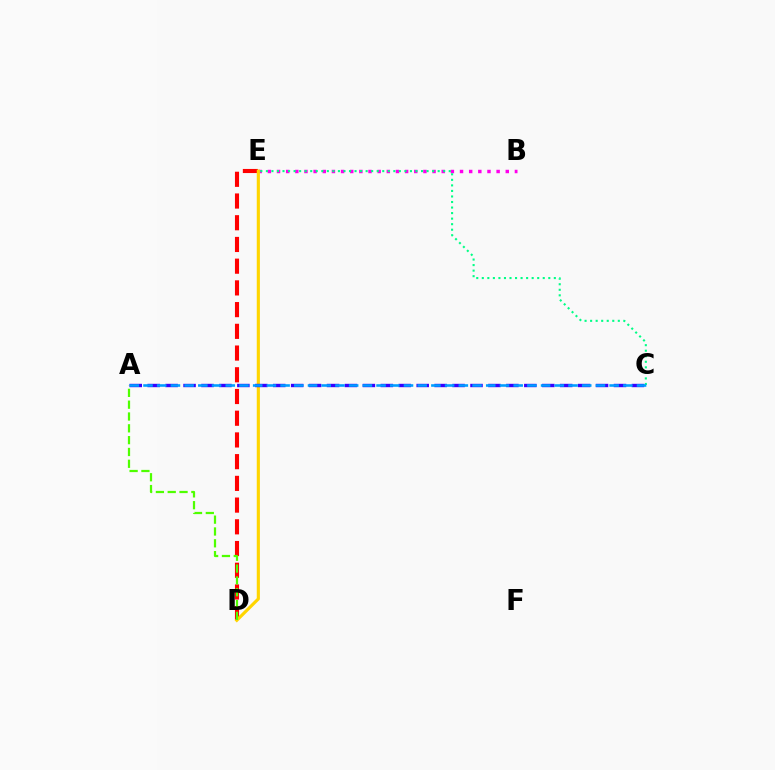{('D', 'E'): [{'color': '#ff0000', 'line_style': 'dashed', 'thickness': 2.95}, {'color': '#ffd500', 'line_style': 'solid', 'thickness': 2.26}], ('B', 'E'): [{'color': '#ff00ed', 'line_style': 'dotted', 'thickness': 2.49}], ('C', 'E'): [{'color': '#00ff86', 'line_style': 'dotted', 'thickness': 1.51}], ('A', 'C'): [{'color': '#3700ff', 'line_style': 'dashed', 'thickness': 2.44}, {'color': '#009eff', 'line_style': 'dashed', 'thickness': 1.86}], ('A', 'D'): [{'color': '#4fff00', 'line_style': 'dashed', 'thickness': 1.61}]}